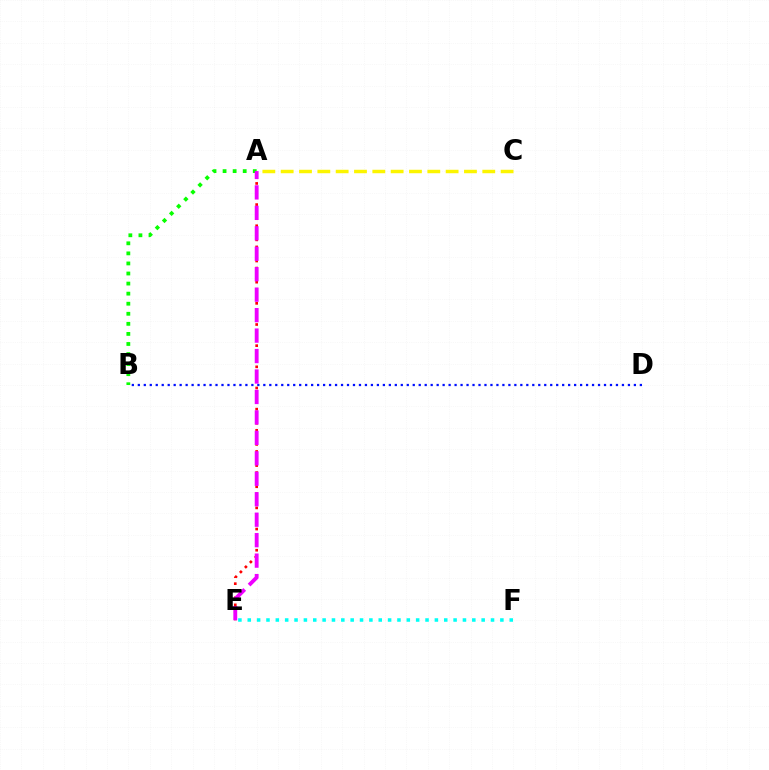{('B', 'D'): [{'color': '#0010ff', 'line_style': 'dotted', 'thickness': 1.62}], ('E', 'F'): [{'color': '#00fff6', 'line_style': 'dotted', 'thickness': 2.54}], ('A', 'E'): [{'color': '#ff0000', 'line_style': 'dotted', 'thickness': 1.92}, {'color': '#ee00ff', 'line_style': 'dashed', 'thickness': 2.78}], ('A', 'C'): [{'color': '#fcf500', 'line_style': 'dashed', 'thickness': 2.49}], ('A', 'B'): [{'color': '#08ff00', 'line_style': 'dotted', 'thickness': 2.73}]}